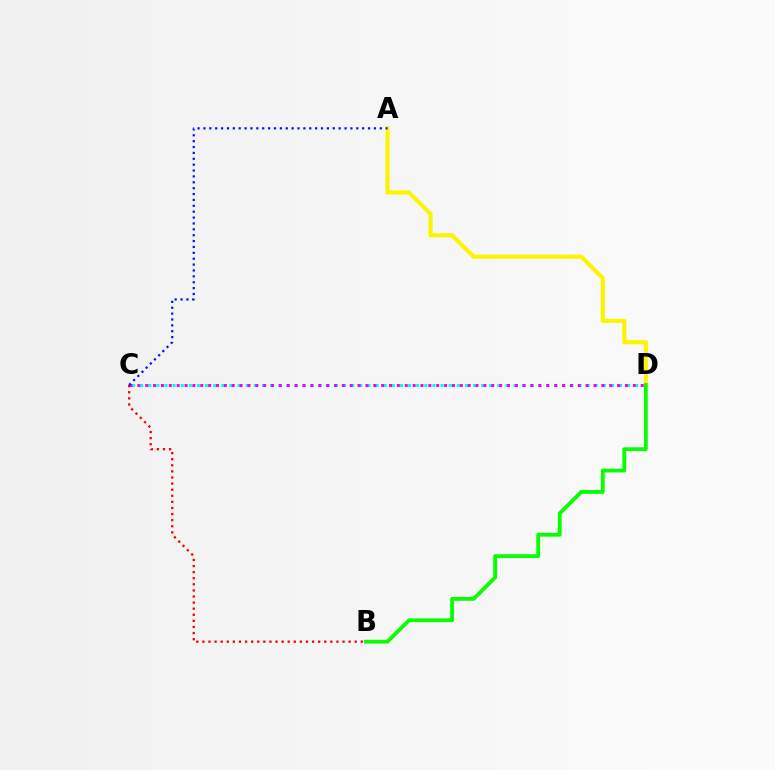{('C', 'D'): [{'color': '#00fff6', 'line_style': 'dotted', 'thickness': 2.21}, {'color': '#ee00ff', 'line_style': 'dotted', 'thickness': 2.14}], ('A', 'D'): [{'color': '#fcf500', 'line_style': 'solid', 'thickness': 2.98}], ('B', 'C'): [{'color': '#ff0000', 'line_style': 'dotted', 'thickness': 1.66}], ('B', 'D'): [{'color': '#08ff00', 'line_style': 'solid', 'thickness': 2.74}], ('A', 'C'): [{'color': '#0010ff', 'line_style': 'dotted', 'thickness': 1.6}]}